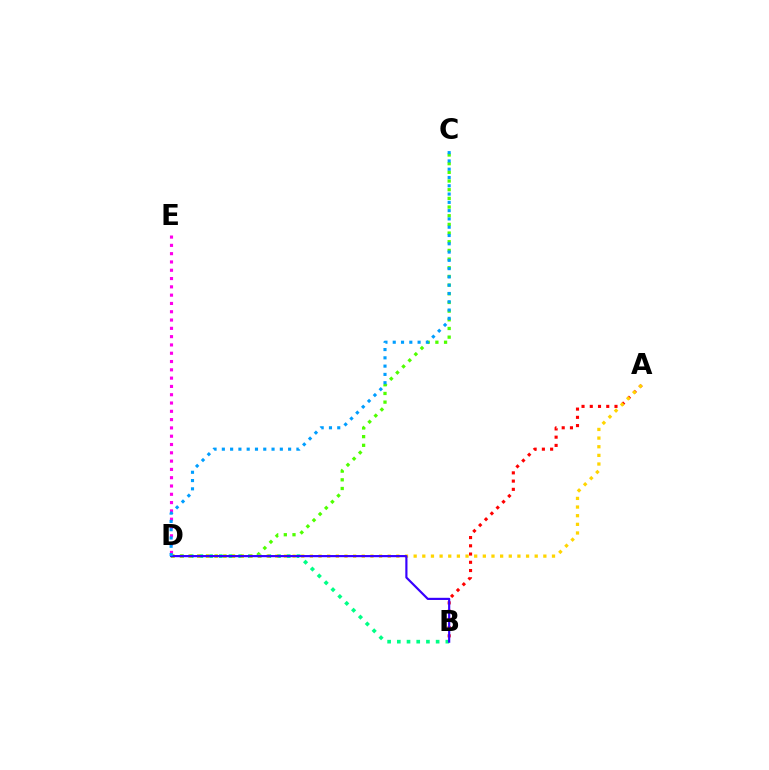{('A', 'B'): [{'color': '#ff0000', 'line_style': 'dotted', 'thickness': 2.24}], ('D', 'E'): [{'color': '#ff00ed', 'line_style': 'dotted', 'thickness': 2.25}], ('C', 'D'): [{'color': '#4fff00', 'line_style': 'dotted', 'thickness': 2.36}, {'color': '#009eff', 'line_style': 'dotted', 'thickness': 2.25}], ('B', 'D'): [{'color': '#00ff86', 'line_style': 'dotted', 'thickness': 2.64}, {'color': '#3700ff', 'line_style': 'solid', 'thickness': 1.56}], ('A', 'D'): [{'color': '#ffd500', 'line_style': 'dotted', 'thickness': 2.35}]}